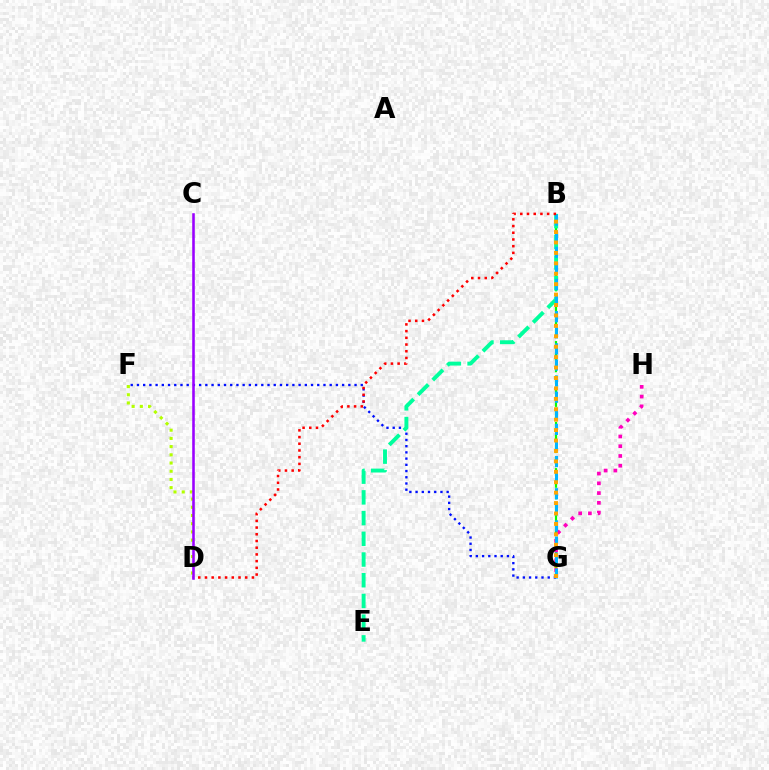{('B', 'G'): [{'color': '#08ff00', 'line_style': 'dashed', 'thickness': 1.57}, {'color': '#00b5ff', 'line_style': 'dashed', 'thickness': 2.19}, {'color': '#ffa500', 'line_style': 'dotted', 'thickness': 2.83}], ('F', 'G'): [{'color': '#0010ff', 'line_style': 'dotted', 'thickness': 1.69}], ('B', 'E'): [{'color': '#00ff9d', 'line_style': 'dashed', 'thickness': 2.81}], ('G', 'H'): [{'color': '#ff00bd', 'line_style': 'dotted', 'thickness': 2.65}], ('D', 'F'): [{'color': '#b3ff00', 'line_style': 'dotted', 'thickness': 2.23}], ('B', 'D'): [{'color': '#ff0000', 'line_style': 'dotted', 'thickness': 1.82}], ('C', 'D'): [{'color': '#9b00ff', 'line_style': 'solid', 'thickness': 1.85}]}